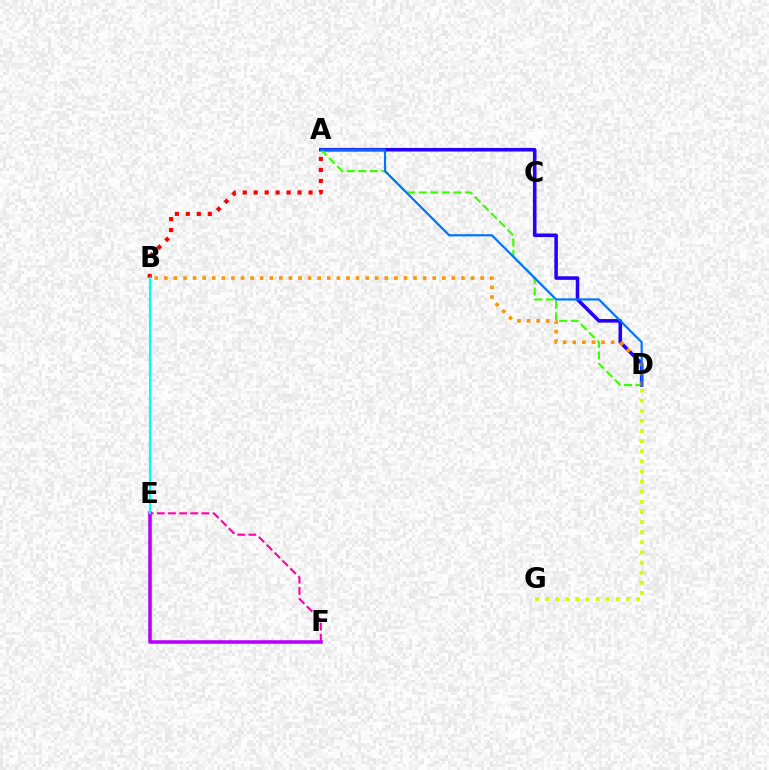{('A', 'C'): [{'color': '#00ff5c', 'line_style': 'dotted', 'thickness': 1.62}], ('E', 'F'): [{'color': '#ff00ac', 'line_style': 'dashed', 'thickness': 1.52}, {'color': '#b900ff', 'line_style': 'solid', 'thickness': 2.55}], ('A', 'D'): [{'color': '#2500ff', 'line_style': 'solid', 'thickness': 2.57}, {'color': '#3dff00', 'line_style': 'dashed', 'thickness': 1.57}, {'color': '#0074ff', 'line_style': 'solid', 'thickness': 1.59}], ('B', 'D'): [{'color': '#ff9400', 'line_style': 'dotted', 'thickness': 2.6}], ('A', 'B'): [{'color': '#ff0000', 'line_style': 'dotted', 'thickness': 2.98}], ('B', 'E'): [{'color': '#00fff6', 'line_style': 'solid', 'thickness': 1.58}], ('D', 'G'): [{'color': '#d1ff00', 'line_style': 'dotted', 'thickness': 2.75}]}